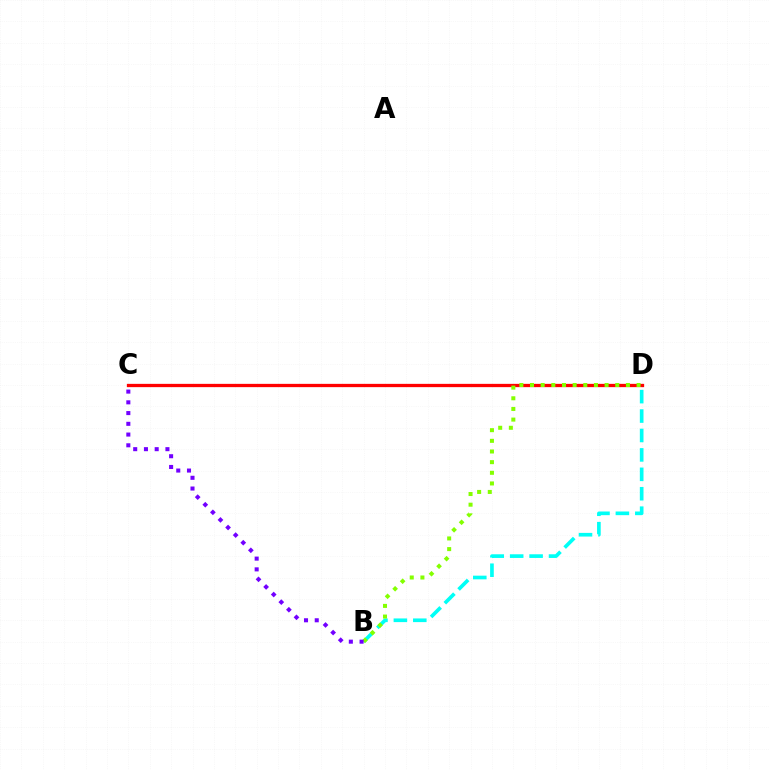{('B', 'D'): [{'color': '#00fff6', 'line_style': 'dashed', 'thickness': 2.64}, {'color': '#84ff00', 'line_style': 'dotted', 'thickness': 2.9}], ('C', 'D'): [{'color': '#ff0000', 'line_style': 'solid', 'thickness': 2.37}], ('B', 'C'): [{'color': '#7200ff', 'line_style': 'dotted', 'thickness': 2.92}]}